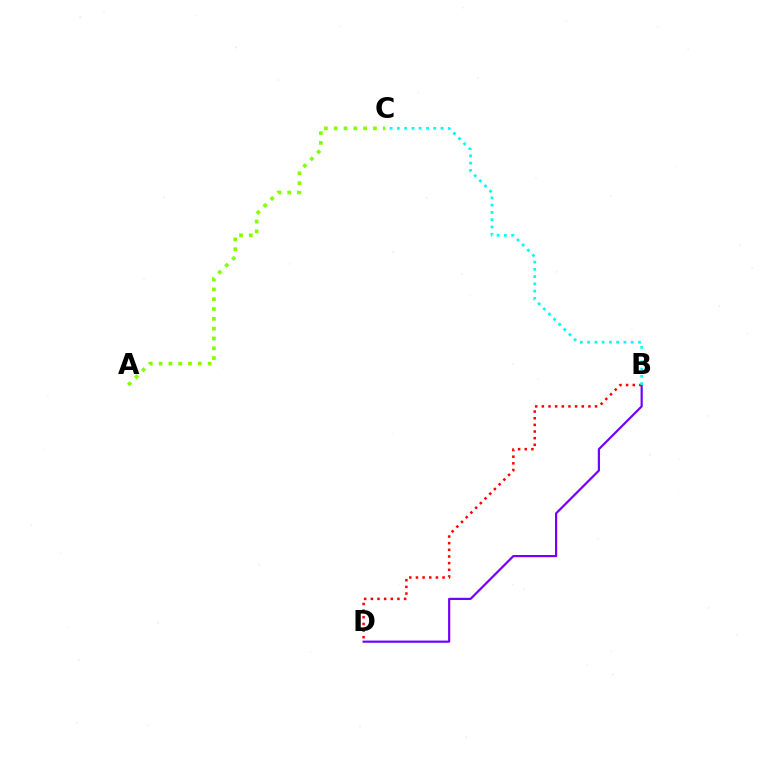{('B', 'D'): [{'color': '#7200ff', 'line_style': 'solid', 'thickness': 1.57}, {'color': '#ff0000', 'line_style': 'dotted', 'thickness': 1.81}], ('B', 'C'): [{'color': '#00fff6', 'line_style': 'dotted', 'thickness': 1.97}], ('A', 'C'): [{'color': '#84ff00', 'line_style': 'dotted', 'thickness': 2.67}]}